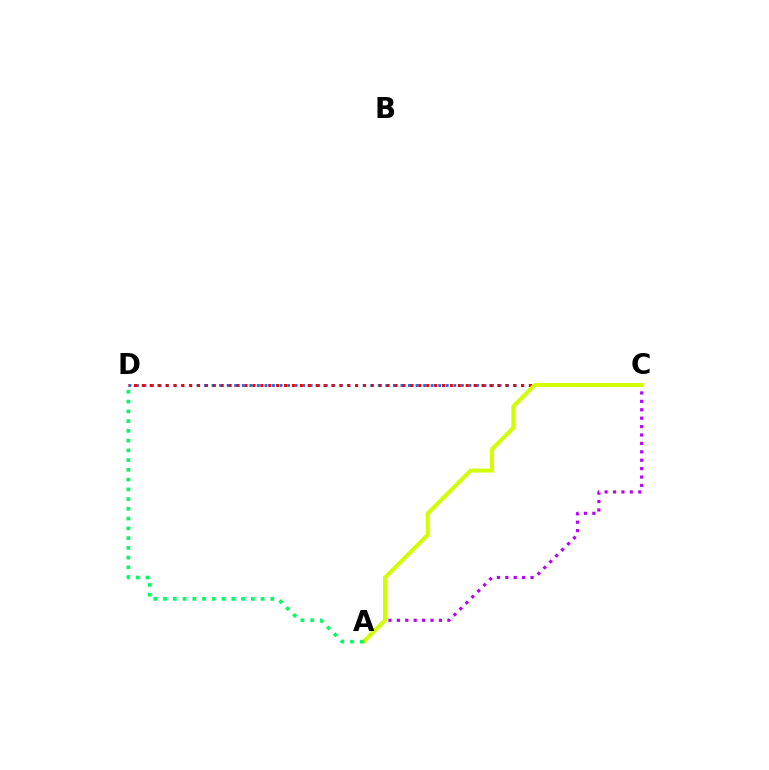{('C', 'D'): [{'color': '#0074ff', 'line_style': 'dotted', 'thickness': 2.05}, {'color': '#ff0000', 'line_style': 'dotted', 'thickness': 2.15}], ('A', 'C'): [{'color': '#b900ff', 'line_style': 'dotted', 'thickness': 2.28}, {'color': '#d1ff00', 'line_style': 'solid', 'thickness': 2.87}], ('A', 'D'): [{'color': '#00ff5c', 'line_style': 'dotted', 'thickness': 2.65}]}